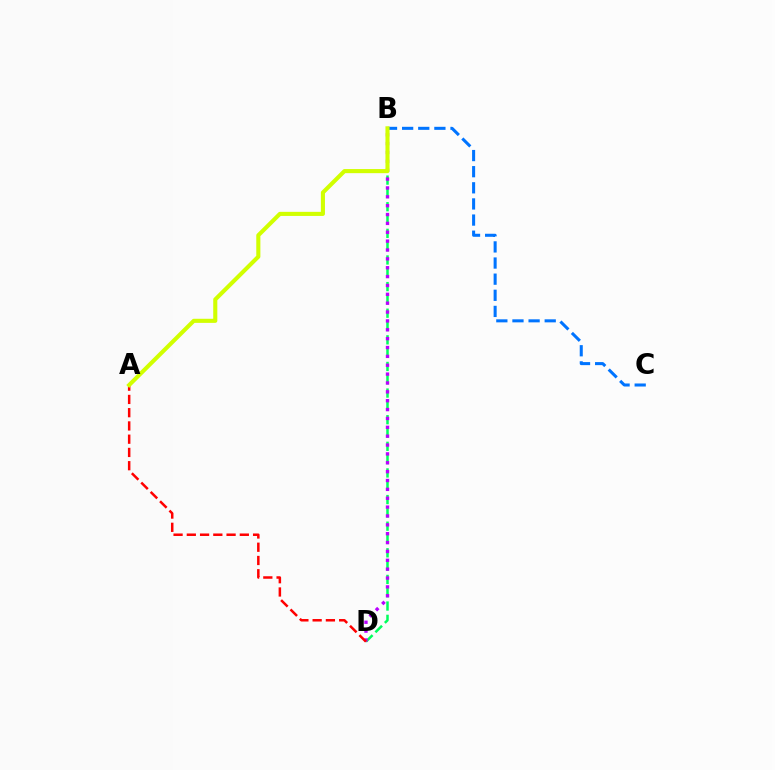{('B', 'D'): [{'color': '#00ff5c', 'line_style': 'dashed', 'thickness': 1.81}, {'color': '#b900ff', 'line_style': 'dotted', 'thickness': 2.41}], ('A', 'D'): [{'color': '#ff0000', 'line_style': 'dashed', 'thickness': 1.8}], ('B', 'C'): [{'color': '#0074ff', 'line_style': 'dashed', 'thickness': 2.19}], ('A', 'B'): [{'color': '#d1ff00', 'line_style': 'solid', 'thickness': 2.95}]}